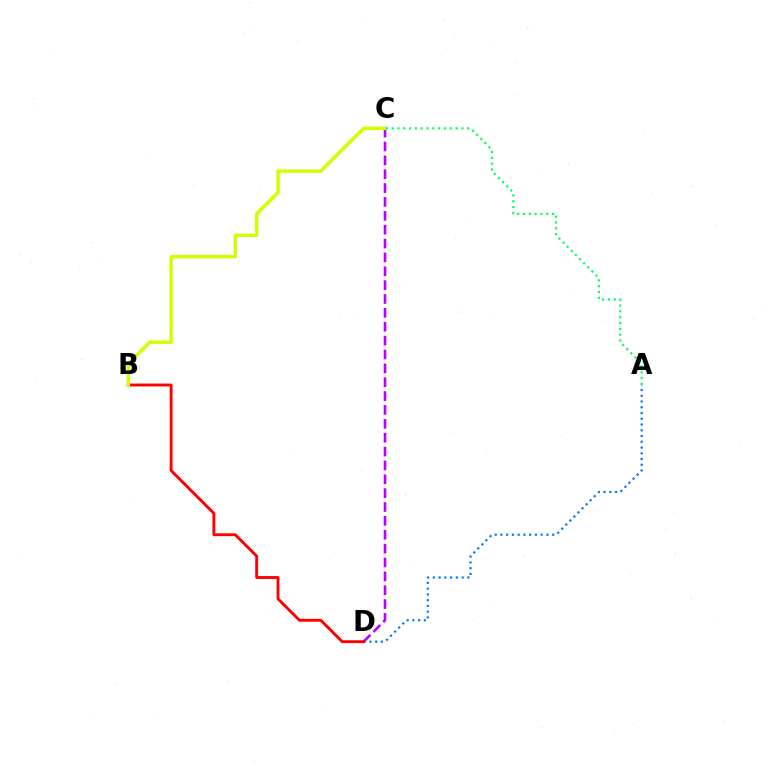{('C', 'D'): [{'color': '#b900ff', 'line_style': 'dashed', 'thickness': 1.88}], ('A', 'D'): [{'color': '#0074ff', 'line_style': 'dotted', 'thickness': 1.56}], ('B', 'D'): [{'color': '#ff0000', 'line_style': 'solid', 'thickness': 2.07}], ('B', 'C'): [{'color': '#d1ff00', 'line_style': 'solid', 'thickness': 2.47}], ('A', 'C'): [{'color': '#00ff5c', 'line_style': 'dotted', 'thickness': 1.58}]}